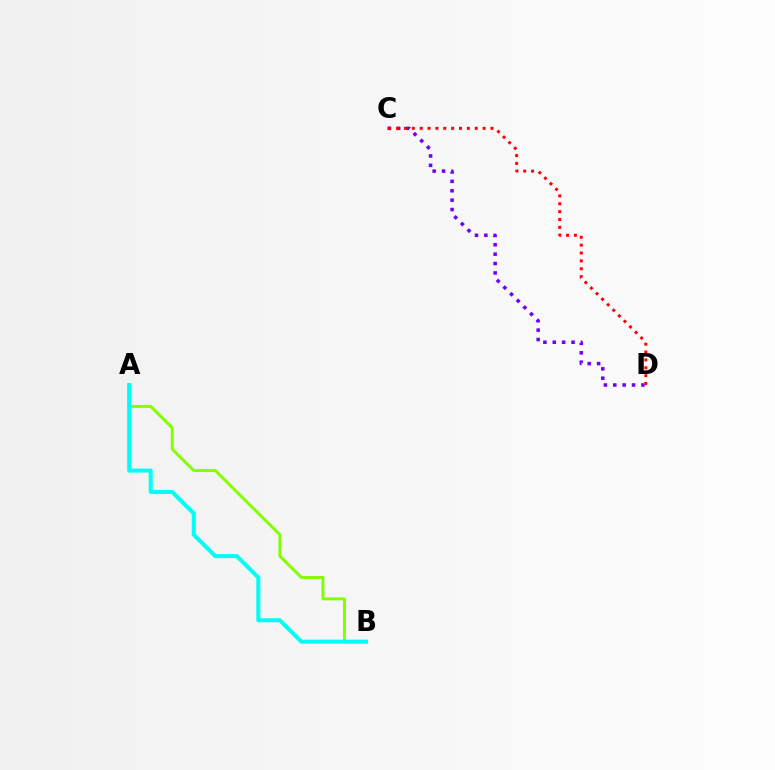{('A', 'B'): [{'color': '#84ff00', 'line_style': 'solid', 'thickness': 2.14}, {'color': '#00fff6', 'line_style': 'solid', 'thickness': 2.91}], ('C', 'D'): [{'color': '#7200ff', 'line_style': 'dotted', 'thickness': 2.55}, {'color': '#ff0000', 'line_style': 'dotted', 'thickness': 2.14}]}